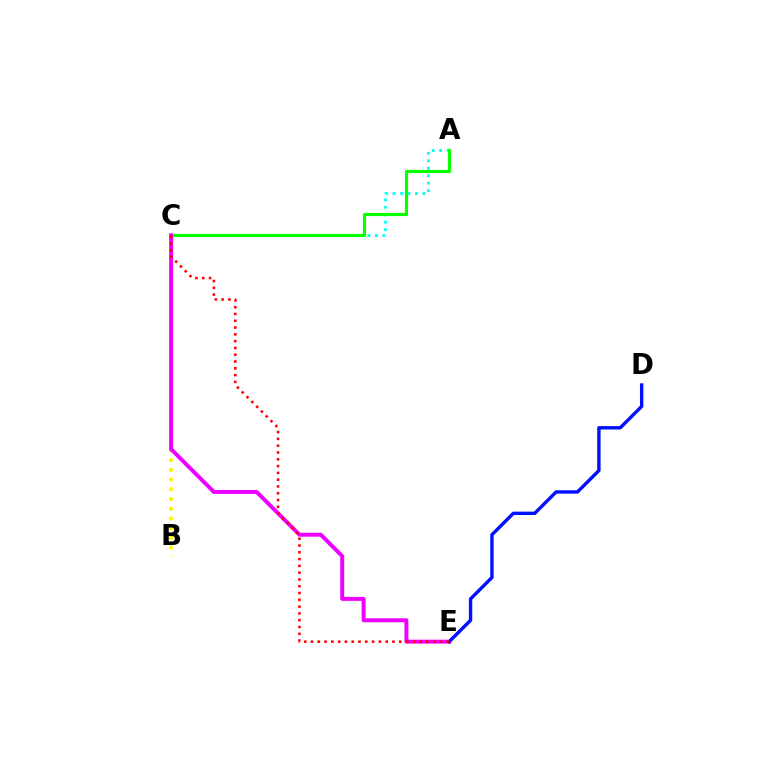{('B', 'C'): [{'color': '#fcf500', 'line_style': 'dotted', 'thickness': 2.64}], ('A', 'C'): [{'color': '#00fff6', 'line_style': 'dotted', 'thickness': 2.03}, {'color': '#08ff00', 'line_style': 'solid', 'thickness': 2.27}], ('C', 'E'): [{'color': '#ee00ff', 'line_style': 'solid', 'thickness': 2.85}, {'color': '#ff0000', 'line_style': 'dotted', 'thickness': 1.85}], ('D', 'E'): [{'color': '#0010ff', 'line_style': 'solid', 'thickness': 2.44}]}